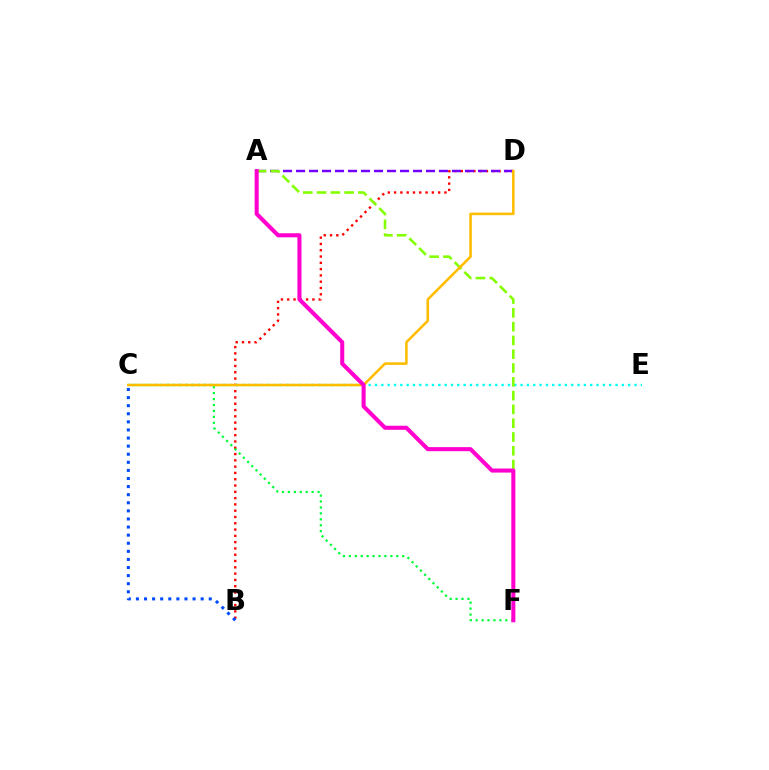{('B', 'D'): [{'color': '#ff0000', 'line_style': 'dotted', 'thickness': 1.71}], ('C', 'E'): [{'color': '#00fff6', 'line_style': 'dotted', 'thickness': 1.72}], ('A', 'D'): [{'color': '#7200ff', 'line_style': 'dashed', 'thickness': 1.77}], ('C', 'F'): [{'color': '#00ff39', 'line_style': 'dotted', 'thickness': 1.61}], ('B', 'C'): [{'color': '#004bff', 'line_style': 'dotted', 'thickness': 2.2}], ('A', 'F'): [{'color': '#84ff00', 'line_style': 'dashed', 'thickness': 1.87}, {'color': '#ff00cf', 'line_style': 'solid', 'thickness': 2.92}], ('C', 'D'): [{'color': '#ffbd00', 'line_style': 'solid', 'thickness': 1.84}]}